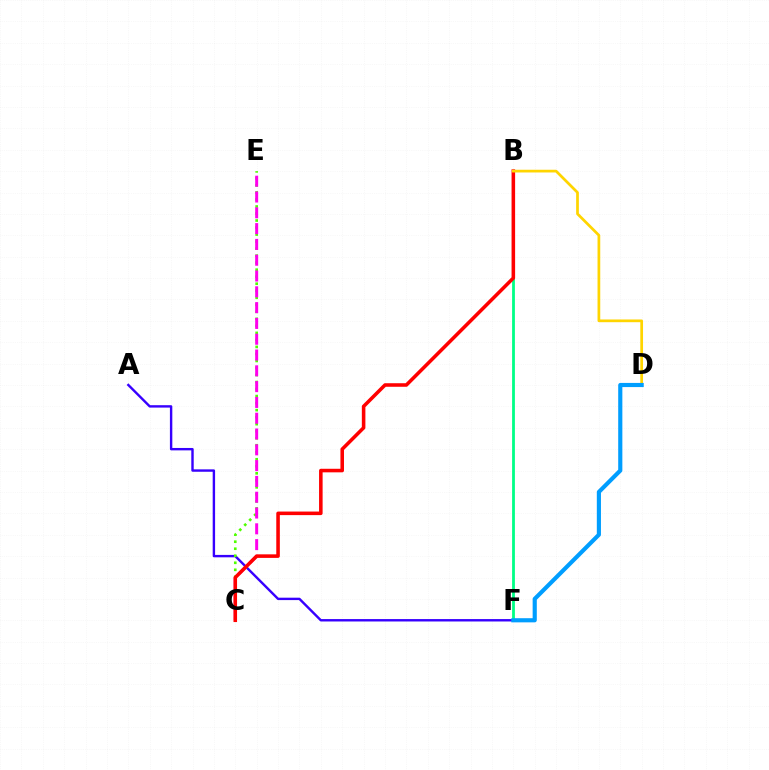{('B', 'F'): [{'color': '#00ff86', 'line_style': 'solid', 'thickness': 2.01}], ('A', 'F'): [{'color': '#3700ff', 'line_style': 'solid', 'thickness': 1.73}], ('C', 'E'): [{'color': '#4fff00', 'line_style': 'dotted', 'thickness': 1.91}, {'color': '#ff00ed', 'line_style': 'dashed', 'thickness': 2.15}], ('B', 'C'): [{'color': '#ff0000', 'line_style': 'solid', 'thickness': 2.56}], ('B', 'D'): [{'color': '#ffd500', 'line_style': 'solid', 'thickness': 1.96}], ('D', 'F'): [{'color': '#009eff', 'line_style': 'solid', 'thickness': 2.98}]}